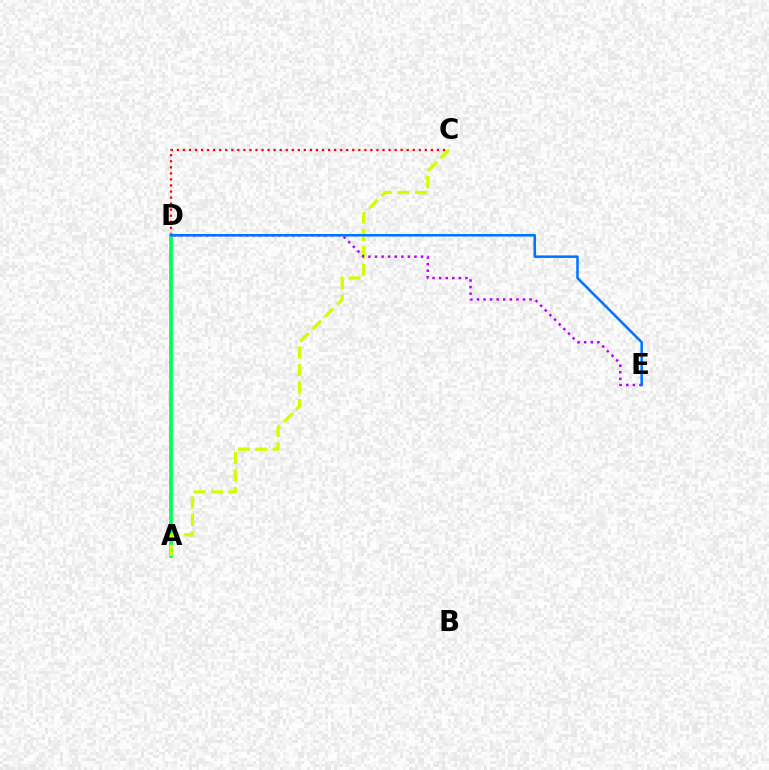{('C', 'D'): [{'color': '#ff0000', 'line_style': 'dotted', 'thickness': 1.64}], ('A', 'D'): [{'color': '#00ff5c', 'line_style': 'solid', 'thickness': 2.66}], ('A', 'C'): [{'color': '#d1ff00', 'line_style': 'dashed', 'thickness': 2.37}], ('D', 'E'): [{'color': '#b900ff', 'line_style': 'dotted', 'thickness': 1.79}, {'color': '#0074ff', 'line_style': 'solid', 'thickness': 1.82}]}